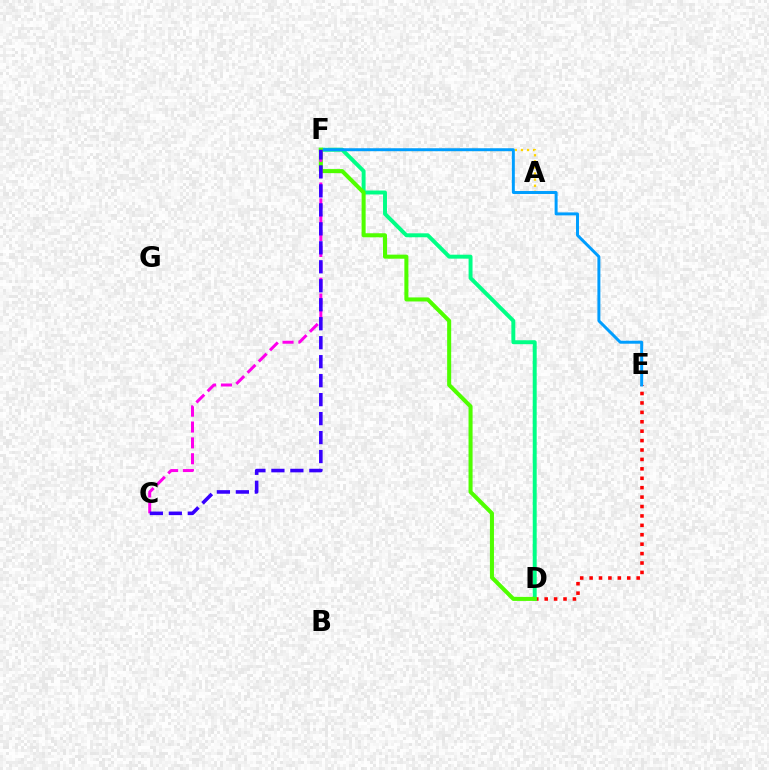{('D', 'E'): [{'color': '#ff0000', 'line_style': 'dotted', 'thickness': 2.56}], ('A', 'F'): [{'color': '#ffd500', 'line_style': 'dotted', 'thickness': 1.66}], ('D', 'F'): [{'color': '#00ff86', 'line_style': 'solid', 'thickness': 2.83}, {'color': '#4fff00', 'line_style': 'solid', 'thickness': 2.91}], ('E', 'F'): [{'color': '#009eff', 'line_style': 'solid', 'thickness': 2.14}], ('C', 'F'): [{'color': '#ff00ed', 'line_style': 'dashed', 'thickness': 2.15}, {'color': '#3700ff', 'line_style': 'dashed', 'thickness': 2.58}]}